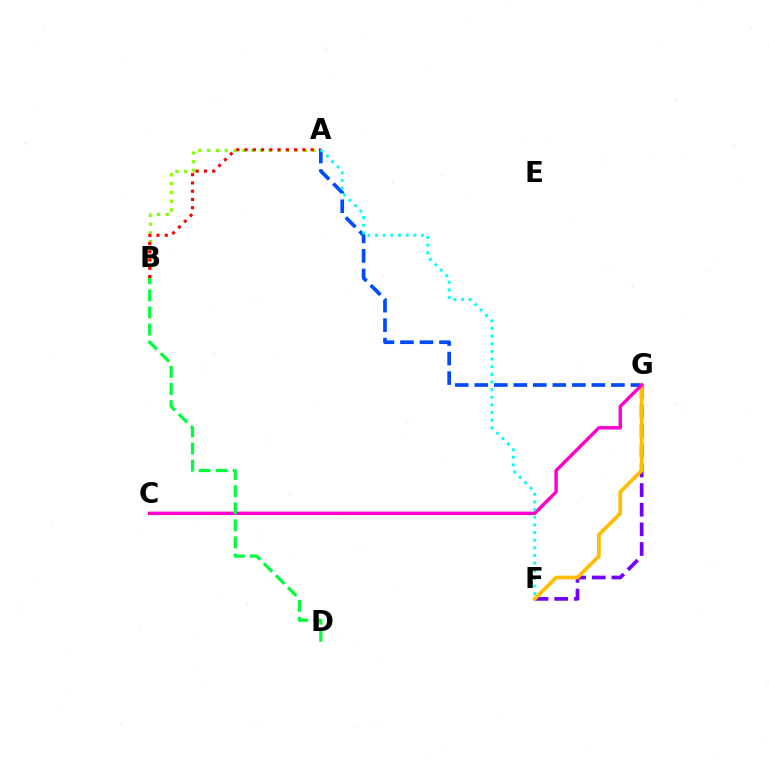{('A', 'B'): [{'color': '#84ff00', 'line_style': 'dotted', 'thickness': 2.39}, {'color': '#ff0000', 'line_style': 'dotted', 'thickness': 2.24}], ('F', 'G'): [{'color': '#7200ff', 'line_style': 'dashed', 'thickness': 2.67}, {'color': '#ffbd00', 'line_style': 'solid', 'thickness': 2.67}], ('A', 'G'): [{'color': '#004bff', 'line_style': 'dashed', 'thickness': 2.65}], ('C', 'G'): [{'color': '#ff00cf', 'line_style': 'solid', 'thickness': 2.45}], ('B', 'D'): [{'color': '#00ff39', 'line_style': 'dashed', 'thickness': 2.32}], ('A', 'F'): [{'color': '#00fff6', 'line_style': 'dotted', 'thickness': 2.08}]}